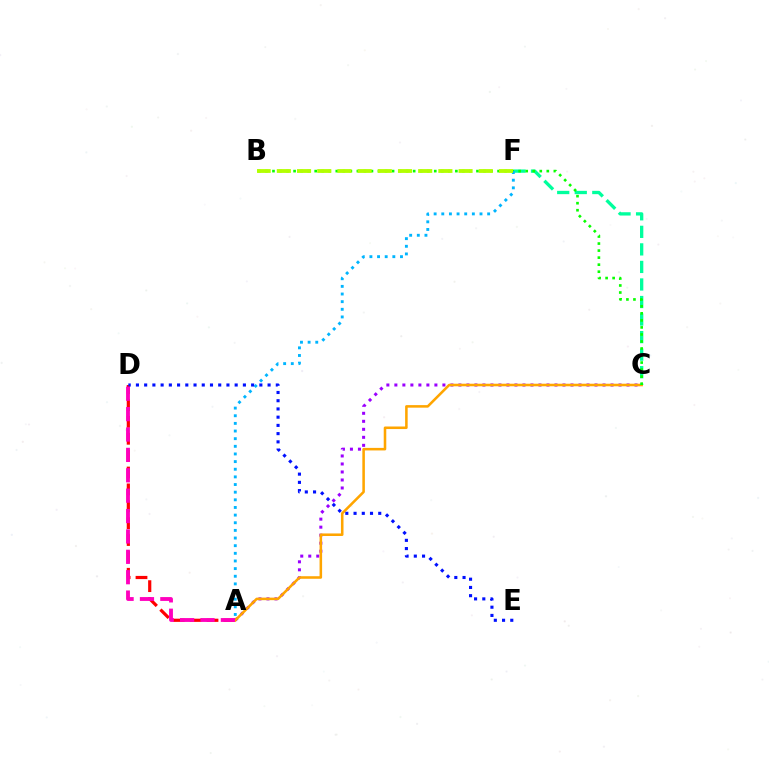{('A', 'C'): [{'color': '#9b00ff', 'line_style': 'dotted', 'thickness': 2.18}, {'color': '#ffa500', 'line_style': 'solid', 'thickness': 1.84}], ('A', 'D'): [{'color': '#ff0000', 'line_style': 'dashed', 'thickness': 2.29}, {'color': '#ff00bd', 'line_style': 'dashed', 'thickness': 2.77}], ('C', 'F'): [{'color': '#00ff9d', 'line_style': 'dashed', 'thickness': 2.38}], ('B', 'C'): [{'color': '#08ff00', 'line_style': 'dotted', 'thickness': 1.91}], ('A', 'F'): [{'color': '#00b5ff', 'line_style': 'dotted', 'thickness': 2.08}], ('D', 'E'): [{'color': '#0010ff', 'line_style': 'dotted', 'thickness': 2.24}], ('B', 'F'): [{'color': '#b3ff00', 'line_style': 'dashed', 'thickness': 2.74}]}